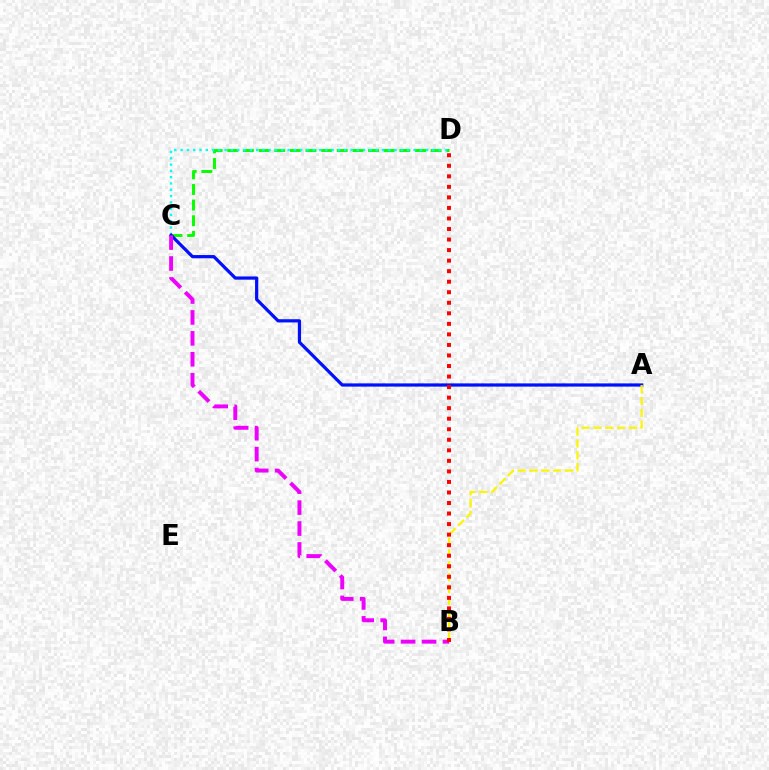{('C', 'D'): [{'color': '#08ff00', 'line_style': 'dashed', 'thickness': 2.13}, {'color': '#00fff6', 'line_style': 'dotted', 'thickness': 1.71}], ('A', 'C'): [{'color': '#0010ff', 'line_style': 'solid', 'thickness': 2.32}], ('A', 'B'): [{'color': '#fcf500', 'line_style': 'dashed', 'thickness': 1.61}], ('B', 'C'): [{'color': '#ee00ff', 'line_style': 'dashed', 'thickness': 2.84}], ('B', 'D'): [{'color': '#ff0000', 'line_style': 'dotted', 'thickness': 2.86}]}